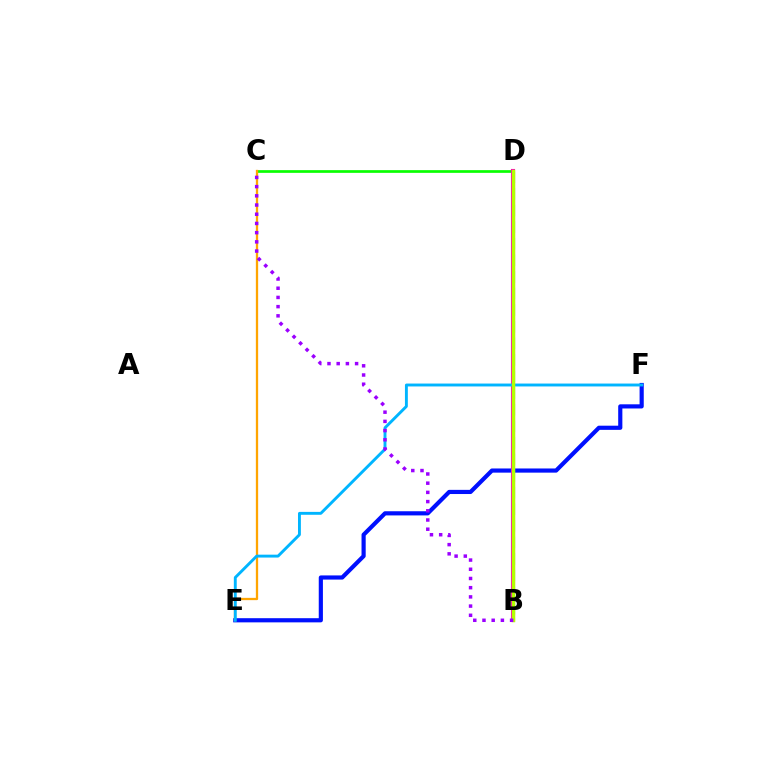{('E', 'F'): [{'color': '#0010ff', 'line_style': 'solid', 'thickness': 3.0}, {'color': '#00b5ff', 'line_style': 'solid', 'thickness': 2.08}], ('C', 'D'): [{'color': '#08ff00', 'line_style': 'solid', 'thickness': 1.95}], ('C', 'E'): [{'color': '#ffa500', 'line_style': 'solid', 'thickness': 1.65}], ('B', 'D'): [{'color': '#00ff9d', 'line_style': 'dashed', 'thickness': 2.25}, {'color': '#ff00bd', 'line_style': 'solid', 'thickness': 2.95}, {'color': '#ff0000', 'line_style': 'dotted', 'thickness': 1.9}, {'color': '#b3ff00', 'line_style': 'solid', 'thickness': 2.46}], ('B', 'C'): [{'color': '#9b00ff', 'line_style': 'dotted', 'thickness': 2.5}]}